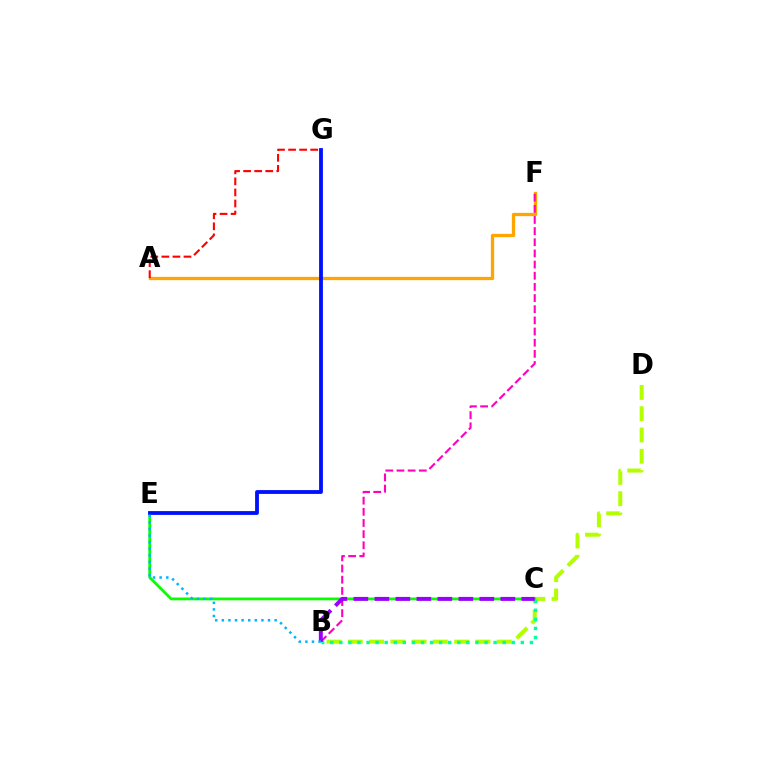{('B', 'D'): [{'color': '#b3ff00', 'line_style': 'dashed', 'thickness': 2.89}], ('A', 'F'): [{'color': '#ffa500', 'line_style': 'solid', 'thickness': 2.36}], ('A', 'G'): [{'color': '#ff0000', 'line_style': 'dashed', 'thickness': 1.5}], ('C', 'E'): [{'color': '#08ff00', 'line_style': 'solid', 'thickness': 2.0}], ('B', 'C'): [{'color': '#00ff9d', 'line_style': 'dotted', 'thickness': 2.47}, {'color': '#9b00ff', 'line_style': 'dashed', 'thickness': 2.85}], ('E', 'G'): [{'color': '#0010ff', 'line_style': 'solid', 'thickness': 2.74}], ('B', 'F'): [{'color': '#ff00bd', 'line_style': 'dashed', 'thickness': 1.52}], ('B', 'E'): [{'color': '#00b5ff', 'line_style': 'dotted', 'thickness': 1.79}]}